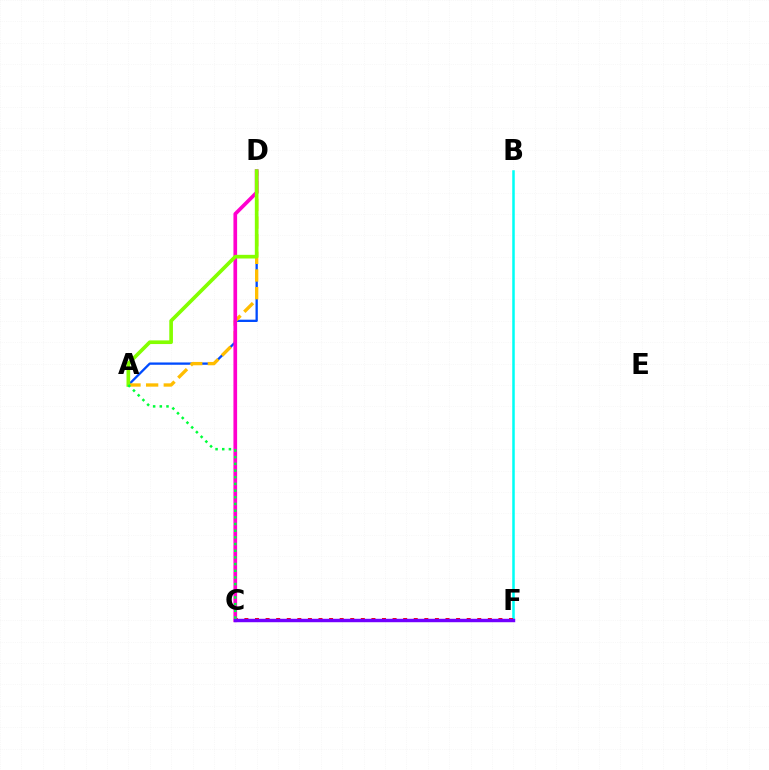{('B', 'F'): [{'color': '#00fff6', 'line_style': 'solid', 'thickness': 1.82}], ('A', 'D'): [{'color': '#004bff', 'line_style': 'solid', 'thickness': 1.66}, {'color': '#ffbd00', 'line_style': 'dashed', 'thickness': 2.4}, {'color': '#84ff00', 'line_style': 'solid', 'thickness': 2.64}], ('C', 'F'): [{'color': '#ff0000', 'line_style': 'dotted', 'thickness': 2.88}, {'color': '#7200ff', 'line_style': 'solid', 'thickness': 2.47}], ('C', 'D'): [{'color': '#ff00cf', 'line_style': 'solid', 'thickness': 2.65}], ('A', 'C'): [{'color': '#00ff39', 'line_style': 'dotted', 'thickness': 1.81}]}